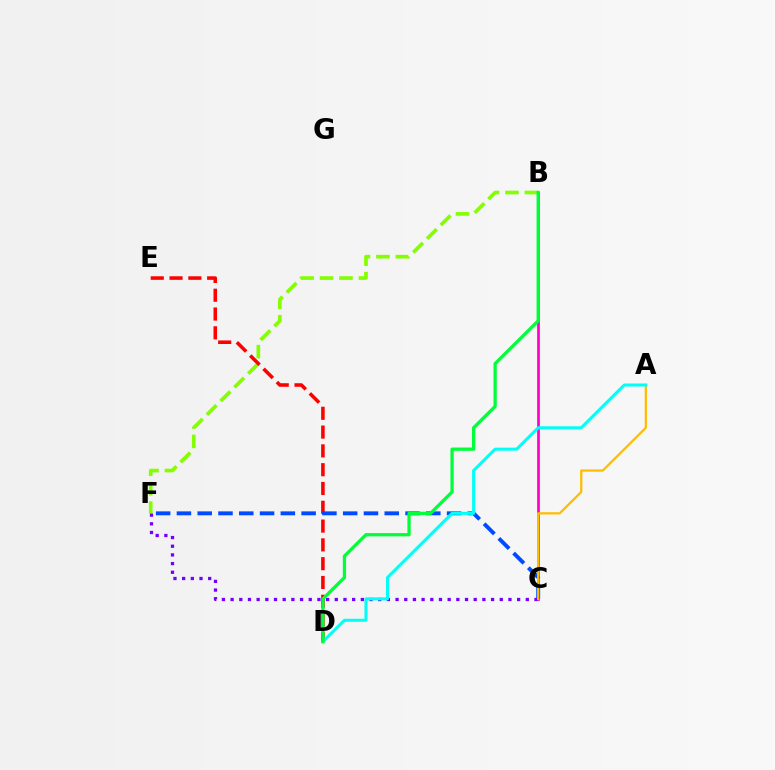{('B', 'F'): [{'color': '#84ff00', 'line_style': 'dashed', 'thickness': 2.64}], ('D', 'E'): [{'color': '#ff0000', 'line_style': 'dashed', 'thickness': 2.55}], ('B', 'C'): [{'color': '#ff00cf', 'line_style': 'solid', 'thickness': 1.95}], ('C', 'F'): [{'color': '#004bff', 'line_style': 'dashed', 'thickness': 2.82}, {'color': '#7200ff', 'line_style': 'dotted', 'thickness': 2.36}], ('A', 'C'): [{'color': '#ffbd00', 'line_style': 'solid', 'thickness': 1.63}], ('A', 'D'): [{'color': '#00fff6', 'line_style': 'solid', 'thickness': 2.18}], ('B', 'D'): [{'color': '#00ff39', 'line_style': 'solid', 'thickness': 2.36}]}